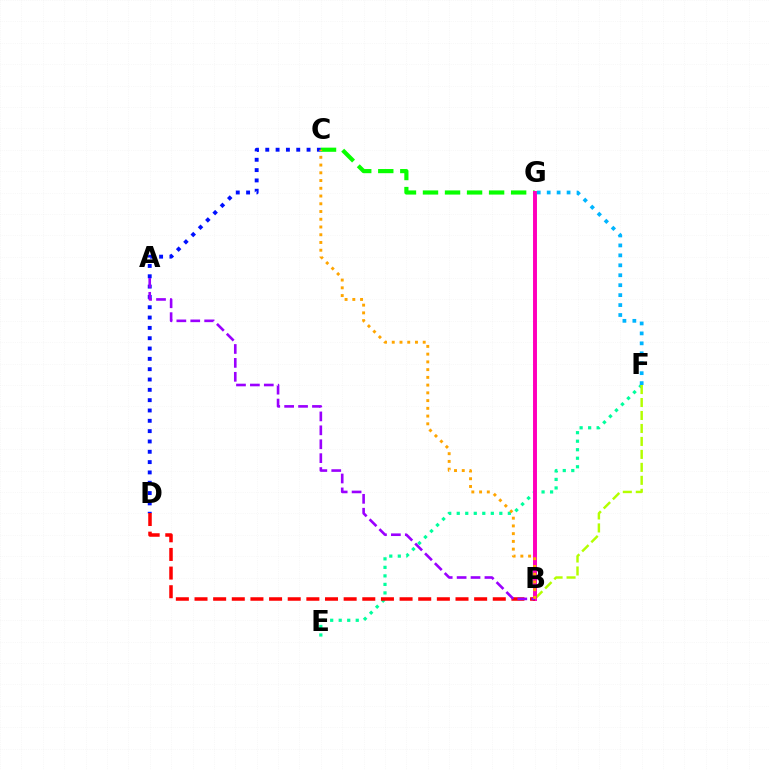{('E', 'F'): [{'color': '#00ff9d', 'line_style': 'dotted', 'thickness': 2.31}], ('B', 'F'): [{'color': '#b3ff00', 'line_style': 'dashed', 'thickness': 1.76}], ('C', 'D'): [{'color': '#0010ff', 'line_style': 'dotted', 'thickness': 2.81}], ('C', 'G'): [{'color': '#08ff00', 'line_style': 'dashed', 'thickness': 2.99}], ('B', 'G'): [{'color': '#ff00bd', 'line_style': 'solid', 'thickness': 2.84}], ('F', 'G'): [{'color': '#00b5ff', 'line_style': 'dotted', 'thickness': 2.7}], ('B', 'D'): [{'color': '#ff0000', 'line_style': 'dashed', 'thickness': 2.53}], ('A', 'B'): [{'color': '#9b00ff', 'line_style': 'dashed', 'thickness': 1.89}], ('B', 'C'): [{'color': '#ffa500', 'line_style': 'dotted', 'thickness': 2.1}]}